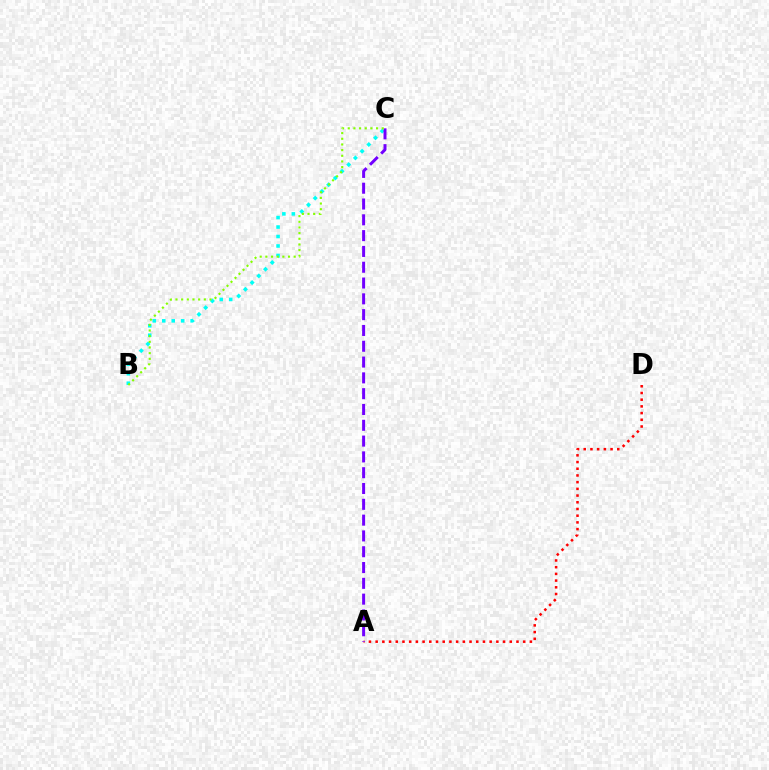{('B', 'C'): [{'color': '#00fff6', 'line_style': 'dotted', 'thickness': 2.57}, {'color': '#84ff00', 'line_style': 'dotted', 'thickness': 1.54}], ('A', 'D'): [{'color': '#ff0000', 'line_style': 'dotted', 'thickness': 1.82}], ('A', 'C'): [{'color': '#7200ff', 'line_style': 'dashed', 'thickness': 2.15}]}